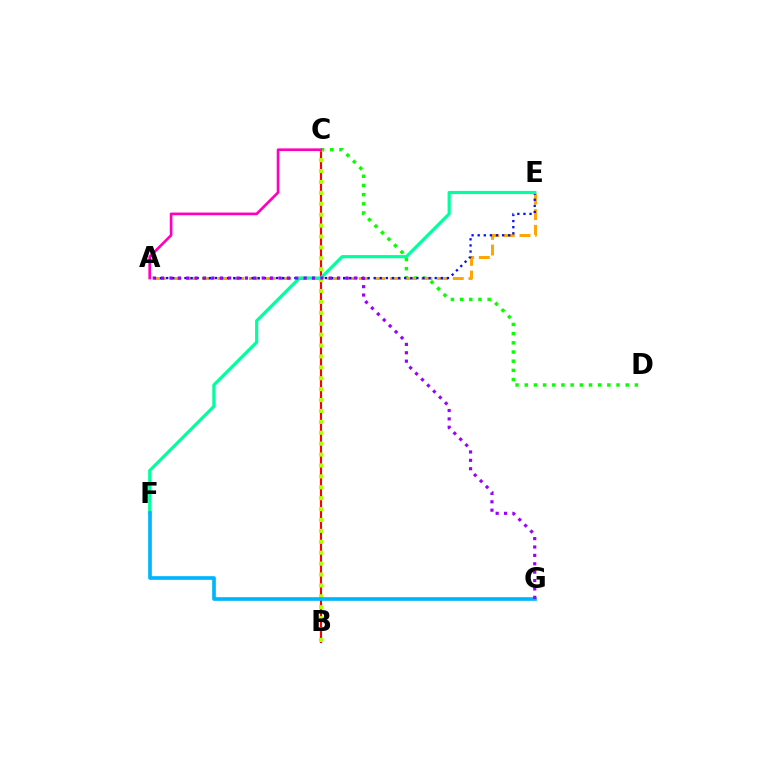{('C', 'D'): [{'color': '#08ff00', 'line_style': 'dotted', 'thickness': 2.49}], ('A', 'E'): [{'color': '#ffa500', 'line_style': 'dashed', 'thickness': 2.13}, {'color': '#0010ff', 'line_style': 'dotted', 'thickness': 1.66}], ('B', 'C'): [{'color': '#ff0000', 'line_style': 'solid', 'thickness': 1.53}, {'color': '#b3ff00', 'line_style': 'dotted', 'thickness': 2.96}], ('E', 'F'): [{'color': '#00ff9d', 'line_style': 'solid', 'thickness': 2.28}], ('F', 'G'): [{'color': '#00b5ff', 'line_style': 'solid', 'thickness': 2.64}], ('A', 'G'): [{'color': '#9b00ff', 'line_style': 'dotted', 'thickness': 2.28}], ('A', 'C'): [{'color': '#ff00bd', 'line_style': 'solid', 'thickness': 1.92}]}